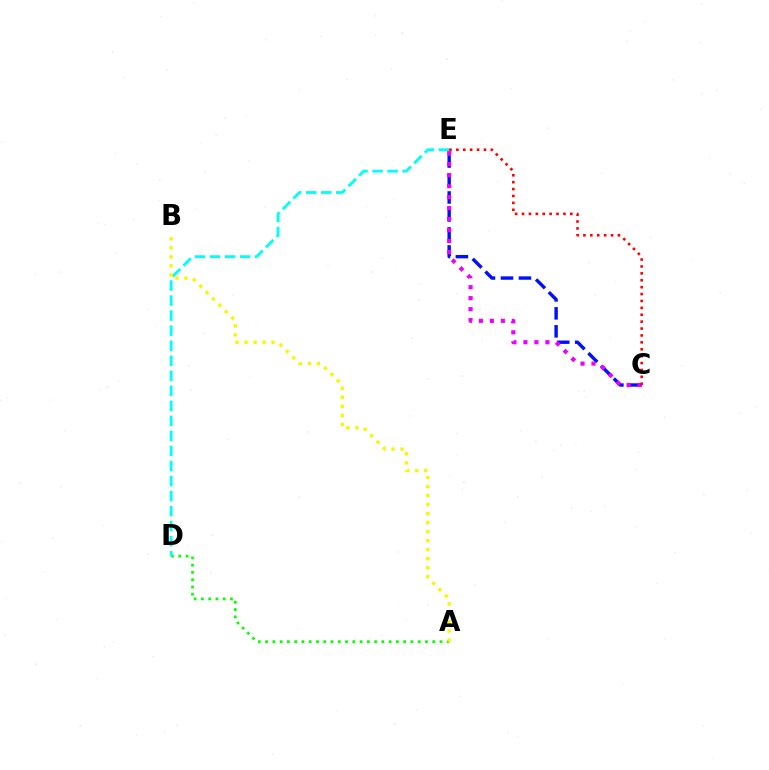{('A', 'D'): [{'color': '#08ff00', 'line_style': 'dotted', 'thickness': 1.97}], ('D', 'E'): [{'color': '#00fff6', 'line_style': 'dashed', 'thickness': 2.04}], ('C', 'E'): [{'color': '#0010ff', 'line_style': 'dashed', 'thickness': 2.44}, {'color': '#ee00ff', 'line_style': 'dotted', 'thickness': 2.99}, {'color': '#ff0000', 'line_style': 'dotted', 'thickness': 1.87}], ('A', 'B'): [{'color': '#fcf500', 'line_style': 'dotted', 'thickness': 2.45}]}